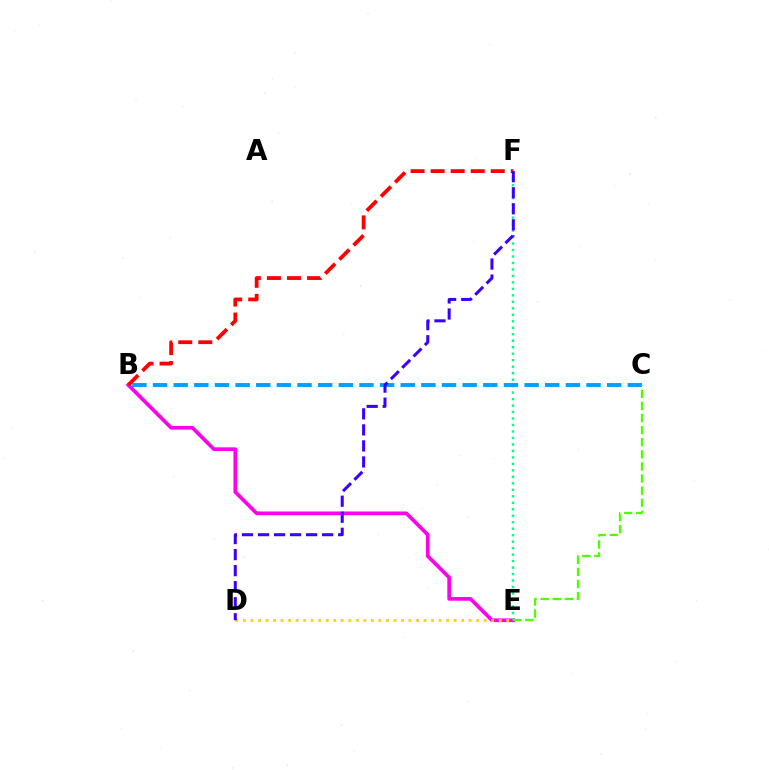{('B', 'E'): [{'color': '#ff00ed', 'line_style': 'solid', 'thickness': 2.66}], ('E', 'F'): [{'color': '#00ff86', 'line_style': 'dotted', 'thickness': 1.76}], ('B', 'C'): [{'color': '#009eff', 'line_style': 'dashed', 'thickness': 2.8}], ('D', 'E'): [{'color': '#ffd500', 'line_style': 'dotted', 'thickness': 2.04}], ('B', 'F'): [{'color': '#ff0000', 'line_style': 'dashed', 'thickness': 2.72}], ('D', 'F'): [{'color': '#3700ff', 'line_style': 'dashed', 'thickness': 2.18}], ('C', 'E'): [{'color': '#4fff00', 'line_style': 'dashed', 'thickness': 1.64}]}